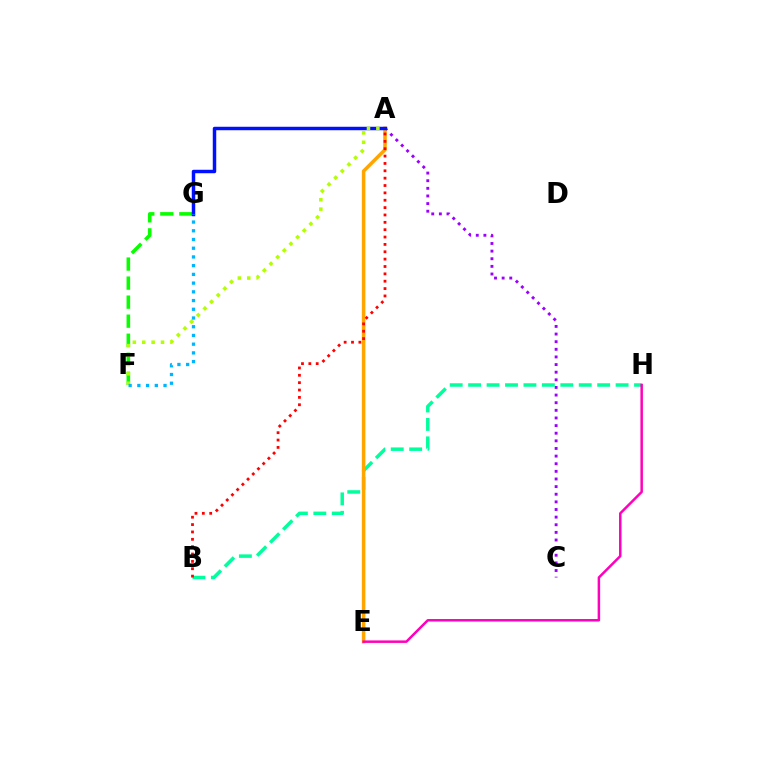{('A', 'C'): [{'color': '#9b00ff', 'line_style': 'dotted', 'thickness': 2.07}], ('F', 'G'): [{'color': '#08ff00', 'line_style': 'dashed', 'thickness': 2.59}, {'color': '#00b5ff', 'line_style': 'dotted', 'thickness': 2.37}], ('B', 'H'): [{'color': '#00ff9d', 'line_style': 'dashed', 'thickness': 2.5}], ('A', 'E'): [{'color': '#ffa500', 'line_style': 'solid', 'thickness': 2.54}], ('A', 'G'): [{'color': '#0010ff', 'line_style': 'solid', 'thickness': 2.49}], ('E', 'H'): [{'color': '#ff00bd', 'line_style': 'solid', 'thickness': 1.8}], ('A', 'F'): [{'color': '#b3ff00', 'line_style': 'dotted', 'thickness': 2.55}], ('A', 'B'): [{'color': '#ff0000', 'line_style': 'dotted', 'thickness': 2.0}]}